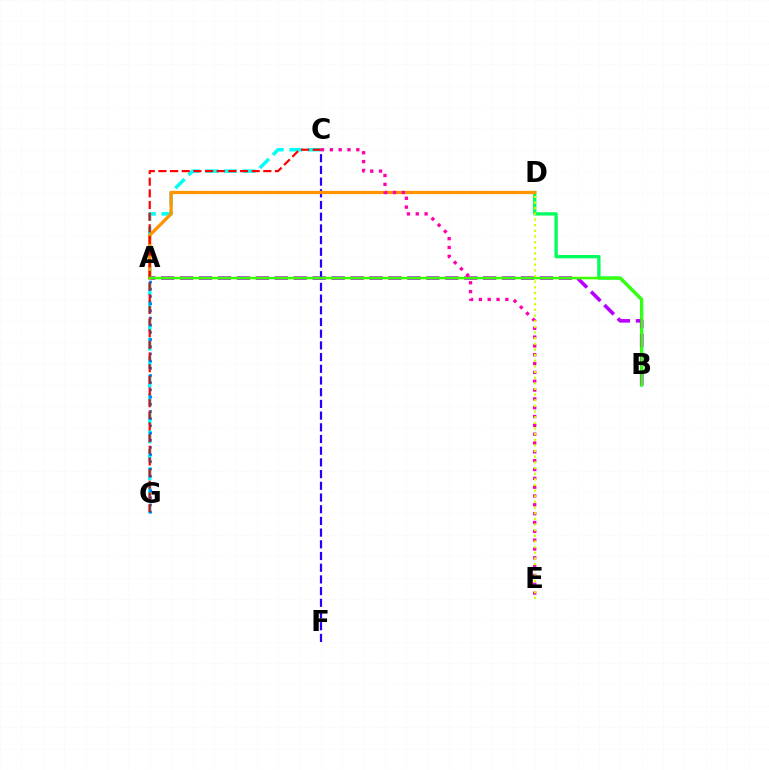{('C', 'G'): [{'color': '#00fff6', 'line_style': 'dashed', 'thickness': 2.52}, {'color': '#ff0000', 'line_style': 'dashed', 'thickness': 1.58}], ('B', 'D'): [{'color': '#00ff5c', 'line_style': 'solid', 'thickness': 2.4}], ('A', 'B'): [{'color': '#b900ff', 'line_style': 'dashed', 'thickness': 2.57}, {'color': '#3dff00', 'line_style': 'solid', 'thickness': 1.88}], ('C', 'F'): [{'color': '#2500ff', 'line_style': 'dashed', 'thickness': 1.59}], ('A', 'D'): [{'color': '#ff9400', 'line_style': 'solid', 'thickness': 2.34}], ('A', 'G'): [{'color': '#0074ff', 'line_style': 'dotted', 'thickness': 1.95}], ('C', 'E'): [{'color': '#ff00ac', 'line_style': 'dotted', 'thickness': 2.4}], ('D', 'E'): [{'color': '#d1ff00', 'line_style': 'dotted', 'thickness': 1.53}]}